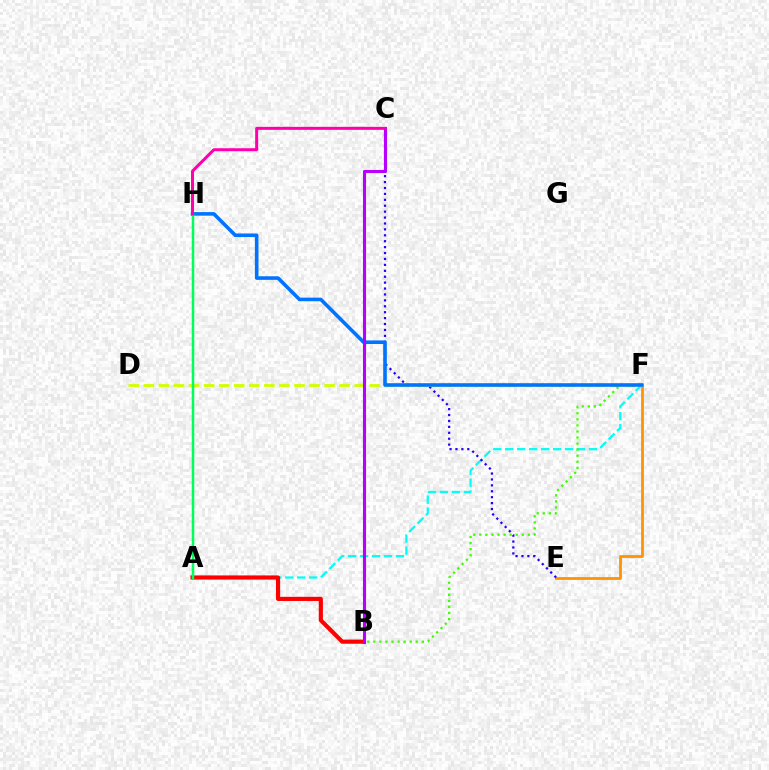{('E', 'F'): [{'color': '#ff9400', 'line_style': 'solid', 'thickness': 2.01}], ('A', 'F'): [{'color': '#00fff6', 'line_style': 'dashed', 'thickness': 1.62}], ('C', 'E'): [{'color': '#2500ff', 'line_style': 'dotted', 'thickness': 1.61}], ('D', 'F'): [{'color': '#d1ff00', 'line_style': 'dashed', 'thickness': 2.05}], ('A', 'B'): [{'color': '#ff0000', 'line_style': 'solid', 'thickness': 2.99}], ('B', 'F'): [{'color': '#3dff00', 'line_style': 'dotted', 'thickness': 1.65}], ('F', 'H'): [{'color': '#0074ff', 'line_style': 'solid', 'thickness': 2.59}], ('B', 'C'): [{'color': '#b900ff', 'line_style': 'solid', 'thickness': 2.22}], ('A', 'H'): [{'color': '#00ff5c', 'line_style': 'solid', 'thickness': 1.8}], ('C', 'H'): [{'color': '#ff00ac', 'line_style': 'solid', 'thickness': 2.16}]}